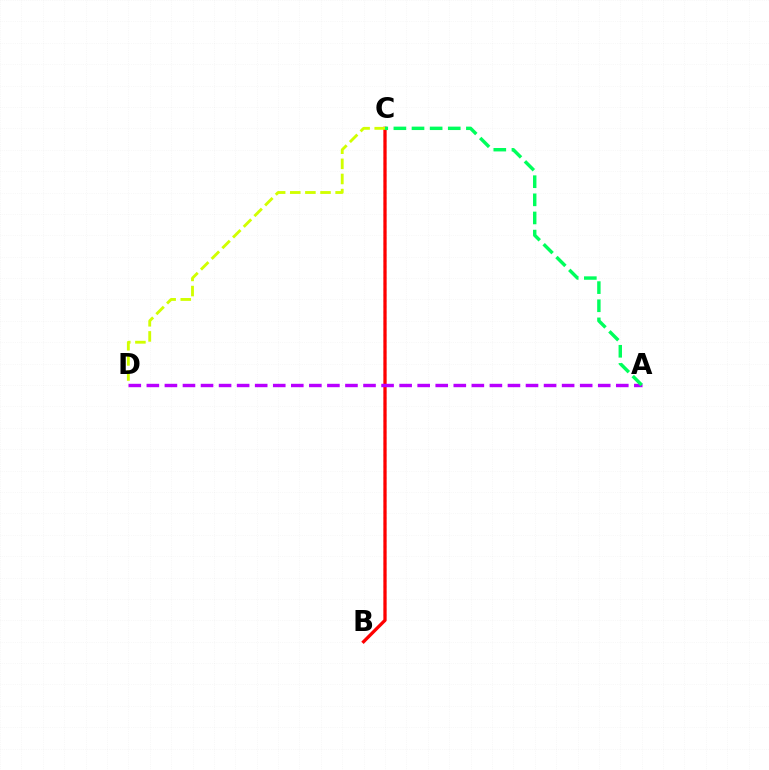{('B', 'C'): [{'color': '#0074ff', 'line_style': 'dotted', 'thickness': 1.55}, {'color': '#ff0000', 'line_style': 'solid', 'thickness': 2.36}], ('A', 'D'): [{'color': '#b900ff', 'line_style': 'dashed', 'thickness': 2.45}], ('C', 'D'): [{'color': '#d1ff00', 'line_style': 'dashed', 'thickness': 2.05}], ('A', 'C'): [{'color': '#00ff5c', 'line_style': 'dashed', 'thickness': 2.46}]}